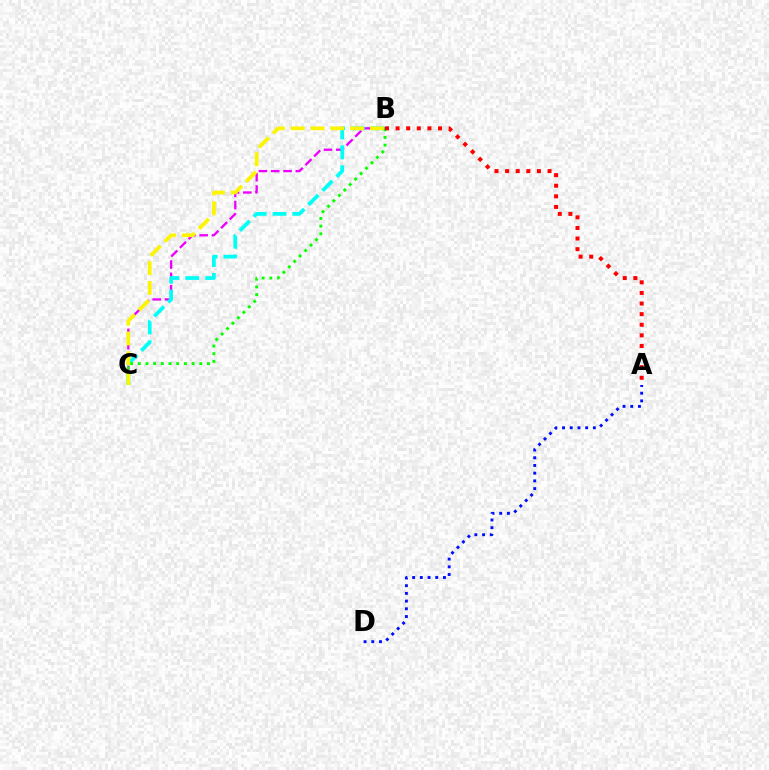{('B', 'C'): [{'color': '#ee00ff', 'line_style': 'dashed', 'thickness': 1.67}, {'color': '#00fff6', 'line_style': 'dashed', 'thickness': 2.7}, {'color': '#08ff00', 'line_style': 'dotted', 'thickness': 2.09}, {'color': '#fcf500', 'line_style': 'dashed', 'thickness': 2.69}], ('A', 'D'): [{'color': '#0010ff', 'line_style': 'dotted', 'thickness': 2.09}], ('A', 'B'): [{'color': '#ff0000', 'line_style': 'dotted', 'thickness': 2.88}]}